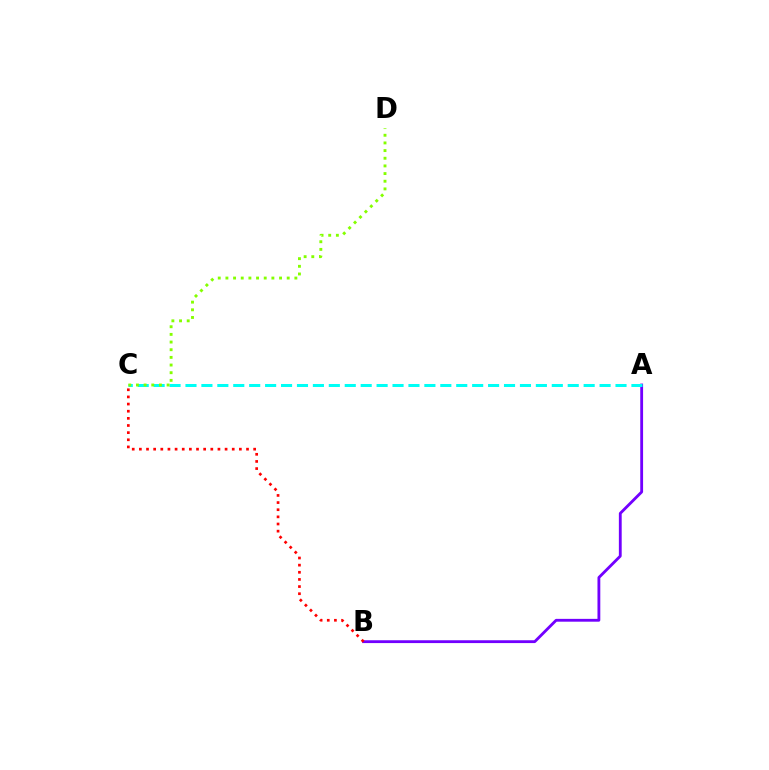{('A', 'B'): [{'color': '#7200ff', 'line_style': 'solid', 'thickness': 2.04}], ('B', 'C'): [{'color': '#ff0000', 'line_style': 'dotted', 'thickness': 1.94}], ('A', 'C'): [{'color': '#00fff6', 'line_style': 'dashed', 'thickness': 2.16}], ('C', 'D'): [{'color': '#84ff00', 'line_style': 'dotted', 'thickness': 2.08}]}